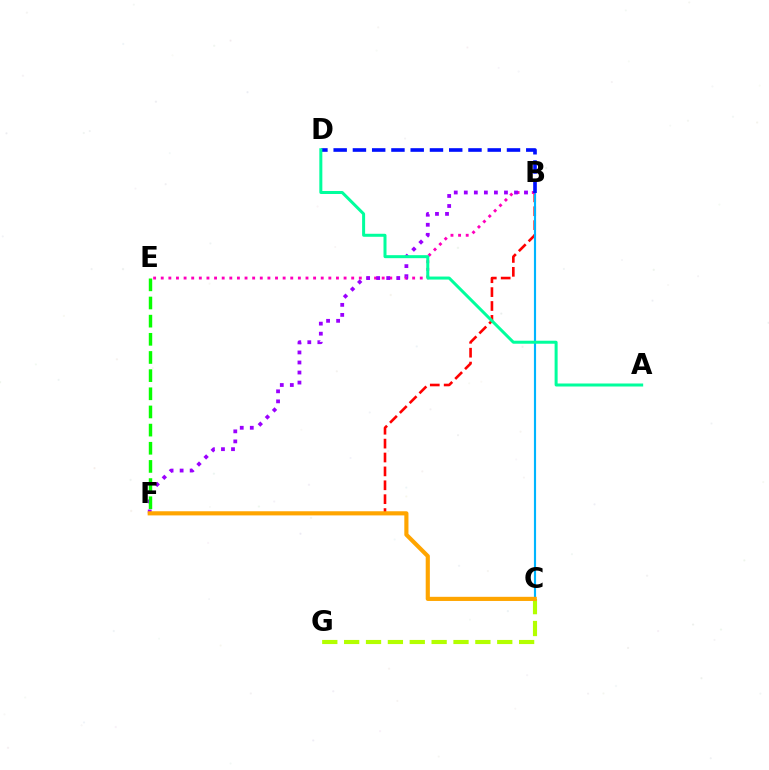{('C', 'G'): [{'color': '#b3ff00', 'line_style': 'dashed', 'thickness': 2.97}], ('B', 'F'): [{'color': '#ff0000', 'line_style': 'dashed', 'thickness': 1.89}, {'color': '#9b00ff', 'line_style': 'dotted', 'thickness': 2.73}], ('B', 'C'): [{'color': '#00b5ff', 'line_style': 'solid', 'thickness': 1.55}], ('B', 'E'): [{'color': '#ff00bd', 'line_style': 'dotted', 'thickness': 2.07}], ('B', 'D'): [{'color': '#0010ff', 'line_style': 'dashed', 'thickness': 2.62}], ('E', 'F'): [{'color': '#08ff00', 'line_style': 'dashed', 'thickness': 2.47}], ('A', 'D'): [{'color': '#00ff9d', 'line_style': 'solid', 'thickness': 2.16}], ('C', 'F'): [{'color': '#ffa500', 'line_style': 'solid', 'thickness': 2.98}]}